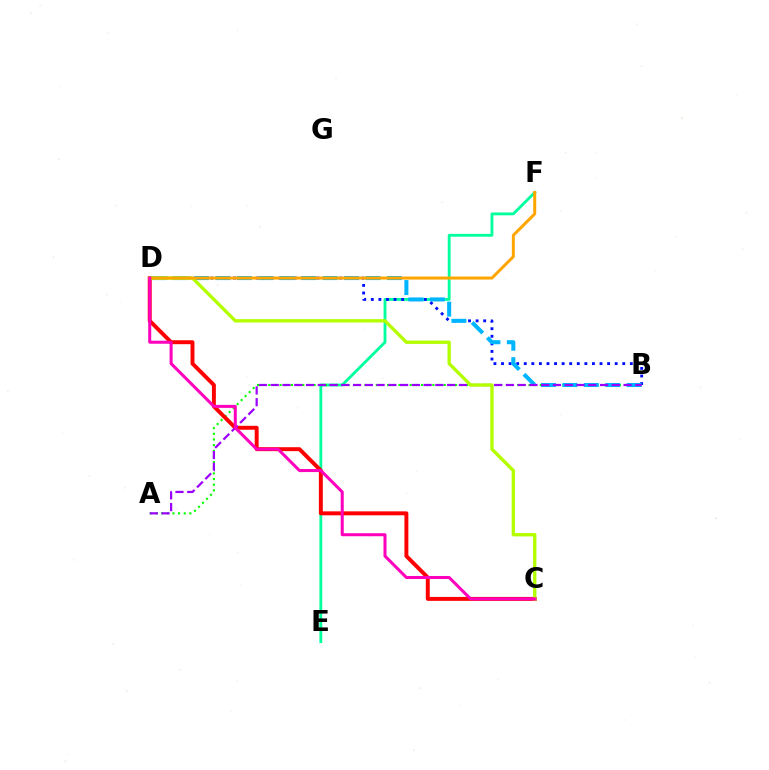{('E', 'F'): [{'color': '#00ff9d', 'line_style': 'solid', 'thickness': 2.04}], ('A', 'B'): [{'color': '#08ff00', 'line_style': 'dotted', 'thickness': 1.54}, {'color': '#9b00ff', 'line_style': 'dashed', 'thickness': 1.6}], ('C', 'D'): [{'color': '#ff0000', 'line_style': 'solid', 'thickness': 2.83}, {'color': '#b3ff00', 'line_style': 'solid', 'thickness': 2.41}, {'color': '#ff00bd', 'line_style': 'solid', 'thickness': 2.18}], ('B', 'D'): [{'color': '#0010ff', 'line_style': 'dotted', 'thickness': 2.06}, {'color': '#00b5ff', 'line_style': 'dashed', 'thickness': 2.91}], ('D', 'F'): [{'color': '#ffa500', 'line_style': 'solid', 'thickness': 2.15}]}